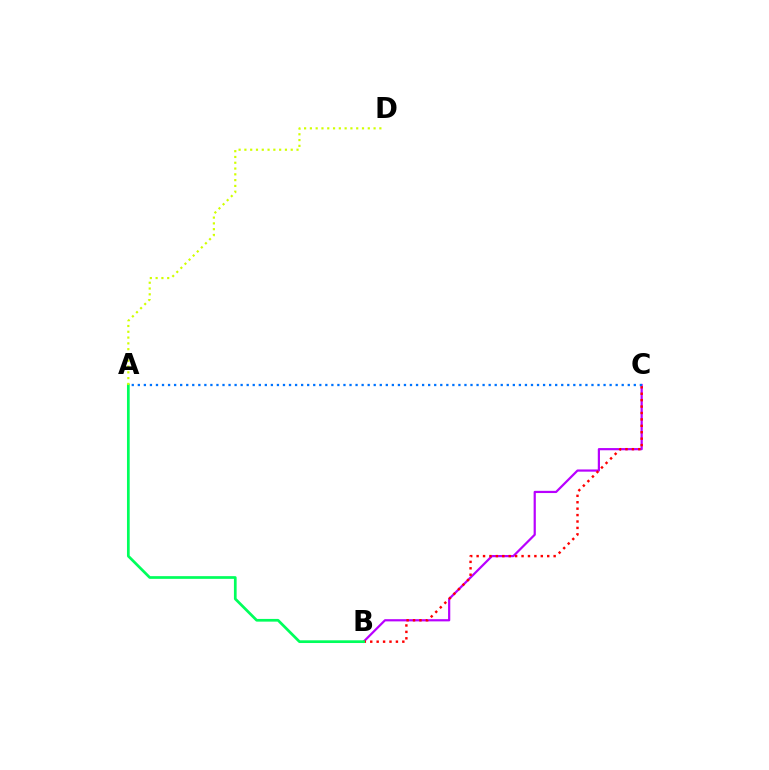{('B', 'C'): [{'color': '#b900ff', 'line_style': 'solid', 'thickness': 1.59}, {'color': '#ff0000', 'line_style': 'dotted', 'thickness': 1.74}], ('A', 'C'): [{'color': '#0074ff', 'line_style': 'dotted', 'thickness': 1.64}], ('A', 'B'): [{'color': '#00ff5c', 'line_style': 'solid', 'thickness': 1.95}], ('A', 'D'): [{'color': '#d1ff00', 'line_style': 'dotted', 'thickness': 1.57}]}